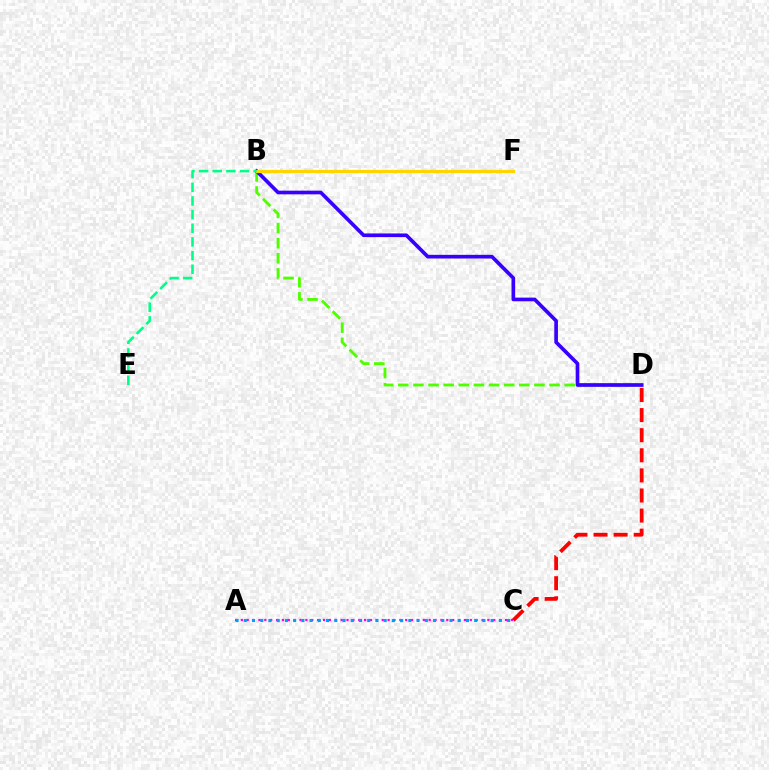{('B', 'D'): [{'color': '#4fff00', 'line_style': 'dashed', 'thickness': 2.05}, {'color': '#3700ff', 'line_style': 'solid', 'thickness': 2.64}], ('A', 'C'): [{'color': '#ff00ed', 'line_style': 'dotted', 'thickness': 1.6}, {'color': '#009eff', 'line_style': 'dotted', 'thickness': 2.24}], ('C', 'D'): [{'color': '#ff0000', 'line_style': 'dashed', 'thickness': 2.73}], ('B', 'F'): [{'color': '#ffd500', 'line_style': 'solid', 'thickness': 2.32}], ('B', 'E'): [{'color': '#00ff86', 'line_style': 'dashed', 'thickness': 1.85}]}